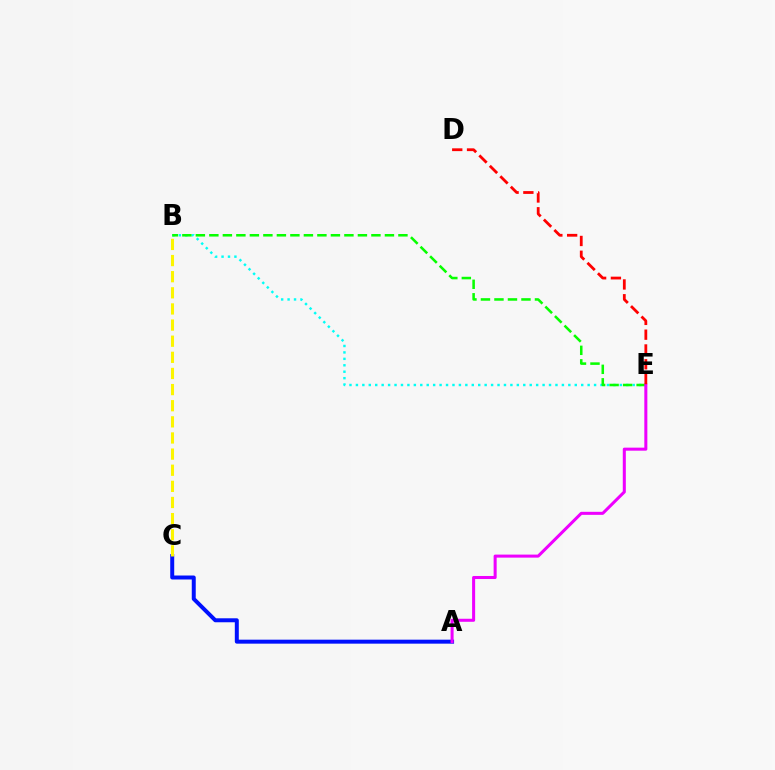{('A', 'C'): [{'color': '#0010ff', 'line_style': 'solid', 'thickness': 2.86}], ('B', 'C'): [{'color': '#fcf500', 'line_style': 'dashed', 'thickness': 2.19}], ('B', 'E'): [{'color': '#00fff6', 'line_style': 'dotted', 'thickness': 1.75}, {'color': '#08ff00', 'line_style': 'dashed', 'thickness': 1.83}], ('A', 'E'): [{'color': '#ee00ff', 'line_style': 'solid', 'thickness': 2.19}], ('D', 'E'): [{'color': '#ff0000', 'line_style': 'dashed', 'thickness': 2.01}]}